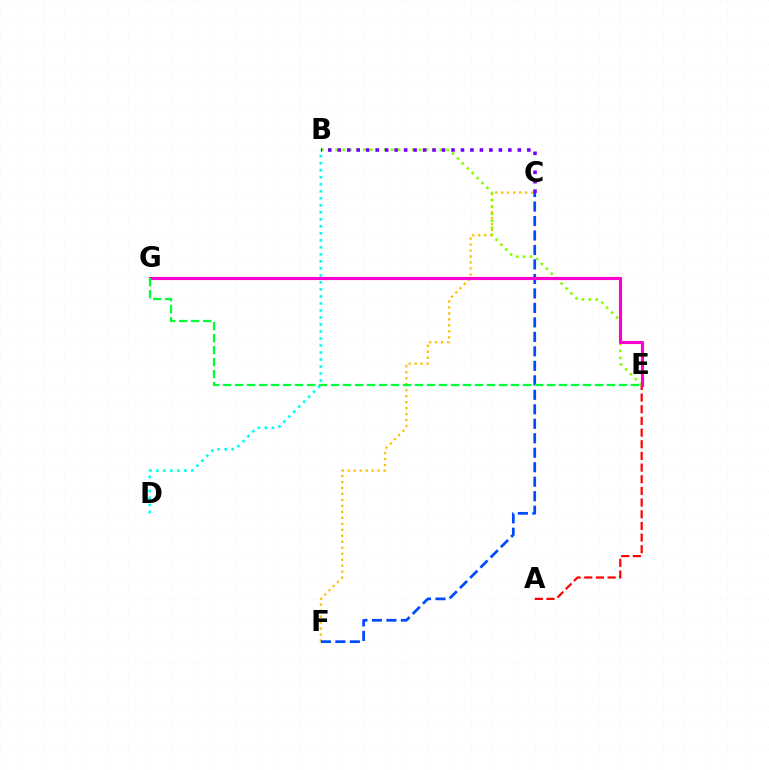{('A', 'E'): [{'color': '#ff0000', 'line_style': 'dashed', 'thickness': 1.58}], ('C', 'F'): [{'color': '#ffbd00', 'line_style': 'dotted', 'thickness': 1.62}, {'color': '#004bff', 'line_style': 'dashed', 'thickness': 1.97}], ('B', 'E'): [{'color': '#84ff00', 'line_style': 'dotted', 'thickness': 1.89}], ('B', 'D'): [{'color': '#00fff6', 'line_style': 'dotted', 'thickness': 1.91}], ('B', 'C'): [{'color': '#7200ff', 'line_style': 'dotted', 'thickness': 2.58}], ('E', 'G'): [{'color': '#ff00cf', 'line_style': 'solid', 'thickness': 2.26}, {'color': '#00ff39', 'line_style': 'dashed', 'thickness': 1.63}]}